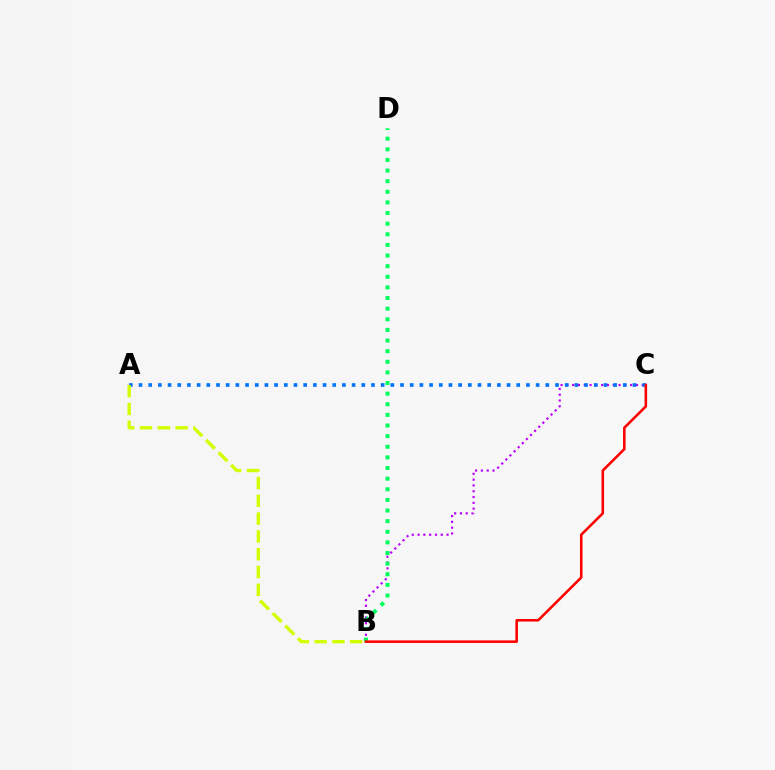{('B', 'C'): [{'color': '#b900ff', 'line_style': 'dotted', 'thickness': 1.57}, {'color': '#ff0000', 'line_style': 'solid', 'thickness': 1.85}], ('A', 'C'): [{'color': '#0074ff', 'line_style': 'dotted', 'thickness': 2.63}], ('B', 'D'): [{'color': '#00ff5c', 'line_style': 'dotted', 'thickness': 2.89}], ('A', 'B'): [{'color': '#d1ff00', 'line_style': 'dashed', 'thickness': 2.42}]}